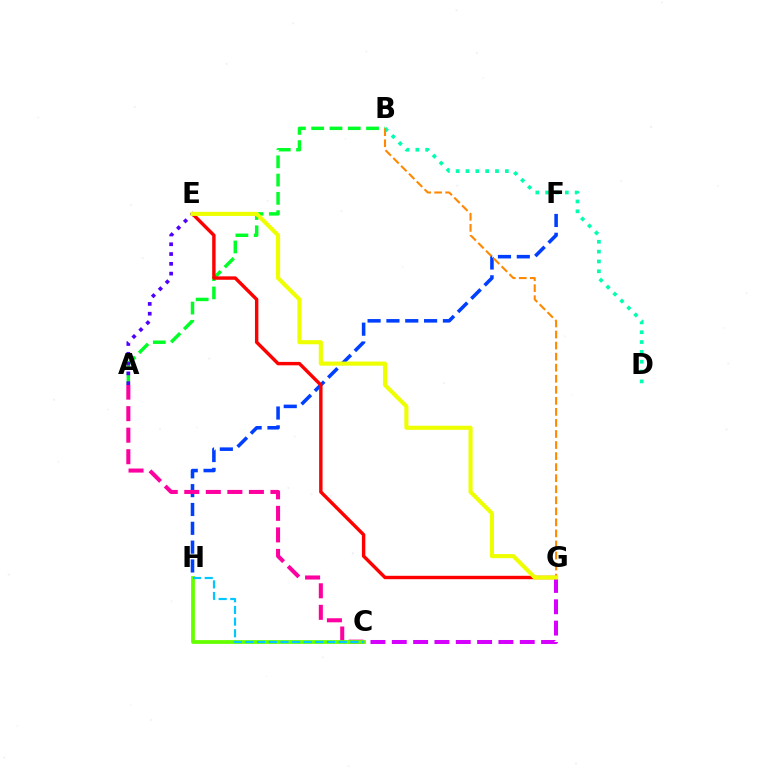{('A', 'B'): [{'color': '#00ff27', 'line_style': 'dashed', 'thickness': 2.48}], ('F', 'H'): [{'color': '#003fff', 'line_style': 'dashed', 'thickness': 2.56}], ('E', 'G'): [{'color': '#ff0000', 'line_style': 'solid', 'thickness': 2.46}, {'color': '#eeff00', 'line_style': 'solid', 'thickness': 2.95}], ('B', 'D'): [{'color': '#00ffaf', 'line_style': 'dotted', 'thickness': 2.67}], ('A', 'C'): [{'color': '#ff00a0', 'line_style': 'dashed', 'thickness': 2.93}], ('A', 'E'): [{'color': '#4f00ff', 'line_style': 'dotted', 'thickness': 2.66}], ('C', 'H'): [{'color': '#66ff00', 'line_style': 'solid', 'thickness': 2.72}, {'color': '#00c7ff', 'line_style': 'dashed', 'thickness': 1.58}], ('C', 'G'): [{'color': '#d600ff', 'line_style': 'dashed', 'thickness': 2.9}], ('B', 'G'): [{'color': '#ff8800', 'line_style': 'dashed', 'thickness': 1.5}]}